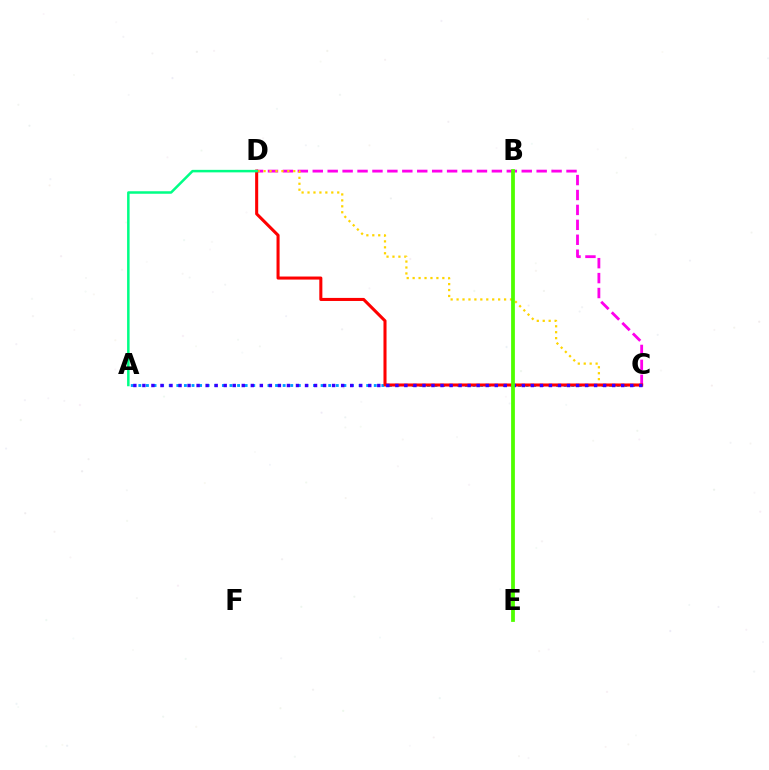{('C', 'D'): [{'color': '#ff00ed', 'line_style': 'dashed', 'thickness': 2.03}, {'color': '#ffd500', 'line_style': 'dotted', 'thickness': 1.61}, {'color': '#ff0000', 'line_style': 'solid', 'thickness': 2.2}], ('A', 'C'): [{'color': '#009eff', 'line_style': 'dotted', 'thickness': 2.06}, {'color': '#3700ff', 'line_style': 'dotted', 'thickness': 2.45}], ('A', 'D'): [{'color': '#00ff86', 'line_style': 'solid', 'thickness': 1.81}], ('B', 'E'): [{'color': '#4fff00', 'line_style': 'solid', 'thickness': 2.71}]}